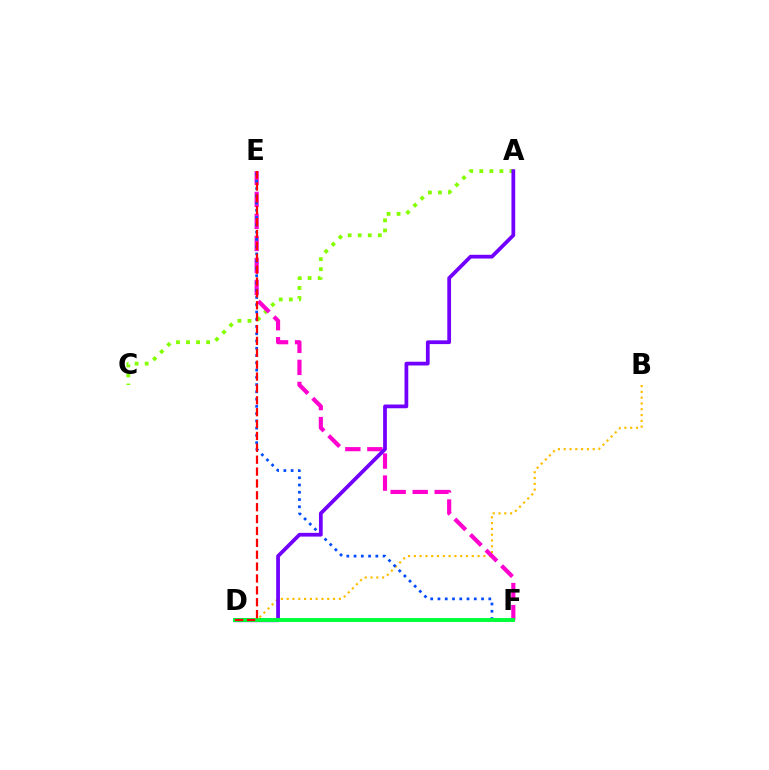{('D', 'F'): [{'color': '#00fff6', 'line_style': 'dashed', 'thickness': 1.54}, {'color': '#00ff39', 'line_style': 'solid', 'thickness': 2.82}], ('A', 'C'): [{'color': '#84ff00', 'line_style': 'dotted', 'thickness': 2.73}], ('B', 'D'): [{'color': '#ffbd00', 'line_style': 'dotted', 'thickness': 1.57}], ('E', 'F'): [{'color': '#ff00cf', 'line_style': 'dashed', 'thickness': 2.99}, {'color': '#004bff', 'line_style': 'dotted', 'thickness': 1.97}], ('A', 'D'): [{'color': '#7200ff', 'line_style': 'solid', 'thickness': 2.7}], ('D', 'E'): [{'color': '#ff0000', 'line_style': 'dashed', 'thickness': 1.61}]}